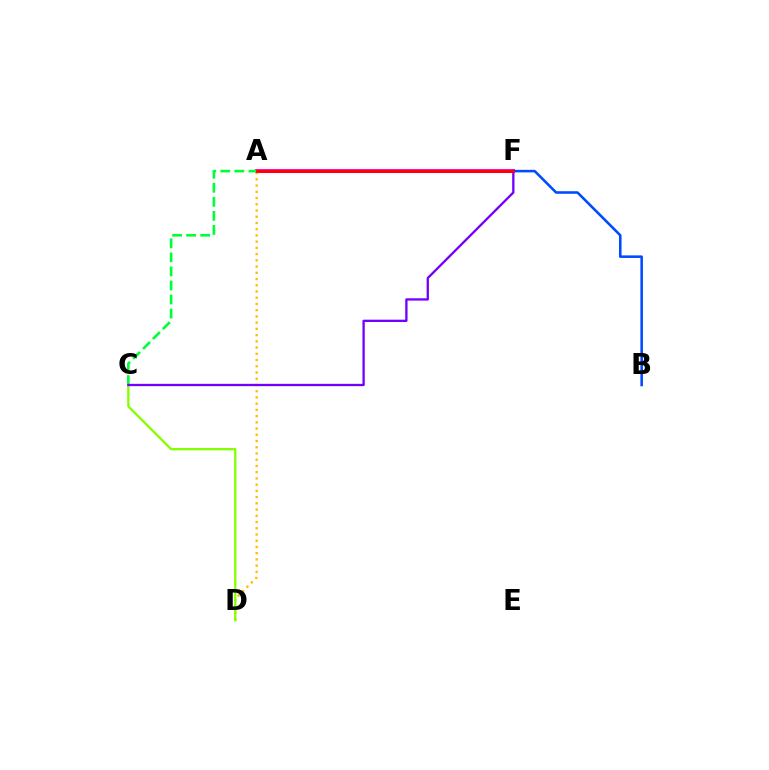{('A', 'F'): [{'color': '#00fff6', 'line_style': 'solid', 'thickness': 1.67}, {'color': '#ff00cf', 'line_style': 'solid', 'thickness': 2.79}, {'color': '#ff0000', 'line_style': 'solid', 'thickness': 2.01}], ('B', 'F'): [{'color': '#004bff', 'line_style': 'solid', 'thickness': 1.84}], ('A', 'C'): [{'color': '#00ff39', 'line_style': 'dashed', 'thickness': 1.91}], ('A', 'D'): [{'color': '#ffbd00', 'line_style': 'dotted', 'thickness': 1.69}], ('C', 'D'): [{'color': '#84ff00', 'line_style': 'solid', 'thickness': 1.65}], ('C', 'F'): [{'color': '#7200ff', 'line_style': 'solid', 'thickness': 1.66}]}